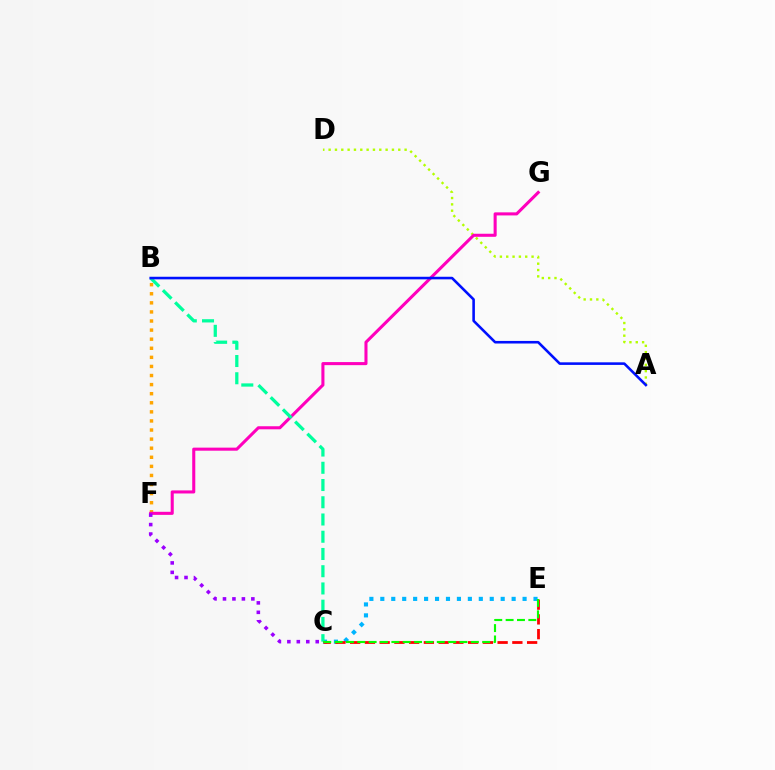{('A', 'D'): [{'color': '#b3ff00', 'line_style': 'dotted', 'thickness': 1.72}], ('B', 'F'): [{'color': '#ffa500', 'line_style': 'dotted', 'thickness': 2.47}], ('F', 'G'): [{'color': '#ff00bd', 'line_style': 'solid', 'thickness': 2.21}], ('C', 'E'): [{'color': '#00b5ff', 'line_style': 'dotted', 'thickness': 2.97}, {'color': '#ff0000', 'line_style': 'dashed', 'thickness': 2.0}, {'color': '#08ff00', 'line_style': 'dashed', 'thickness': 1.54}], ('B', 'C'): [{'color': '#00ff9d', 'line_style': 'dashed', 'thickness': 2.34}], ('C', 'F'): [{'color': '#9b00ff', 'line_style': 'dotted', 'thickness': 2.57}], ('A', 'B'): [{'color': '#0010ff', 'line_style': 'solid', 'thickness': 1.86}]}